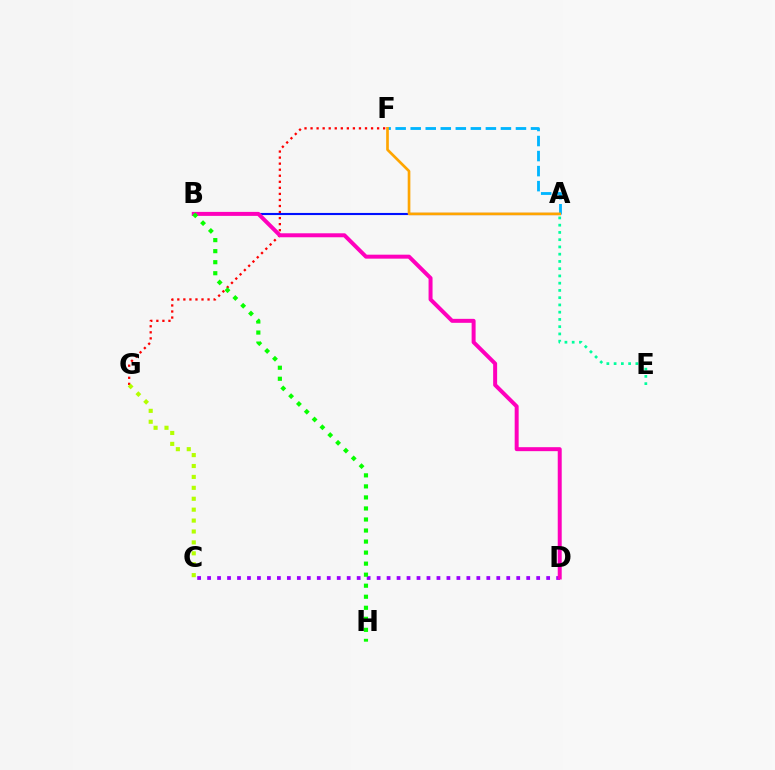{('C', 'D'): [{'color': '#9b00ff', 'line_style': 'dotted', 'thickness': 2.71}], ('F', 'G'): [{'color': '#ff0000', 'line_style': 'dotted', 'thickness': 1.64}], ('A', 'B'): [{'color': '#0010ff', 'line_style': 'solid', 'thickness': 1.53}], ('A', 'F'): [{'color': '#00b5ff', 'line_style': 'dashed', 'thickness': 2.04}, {'color': '#ffa500', 'line_style': 'solid', 'thickness': 1.92}], ('C', 'G'): [{'color': '#b3ff00', 'line_style': 'dotted', 'thickness': 2.97}], ('B', 'D'): [{'color': '#ff00bd', 'line_style': 'solid', 'thickness': 2.86}], ('B', 'H'): [{'color': '#08ff00', 'line_style': 'dotted', 'thickness': 3.0}], ('A', 'E'): [{'color': '#00ff9d', 'line_style': 'dotted', 'thickness': 1.97}]}